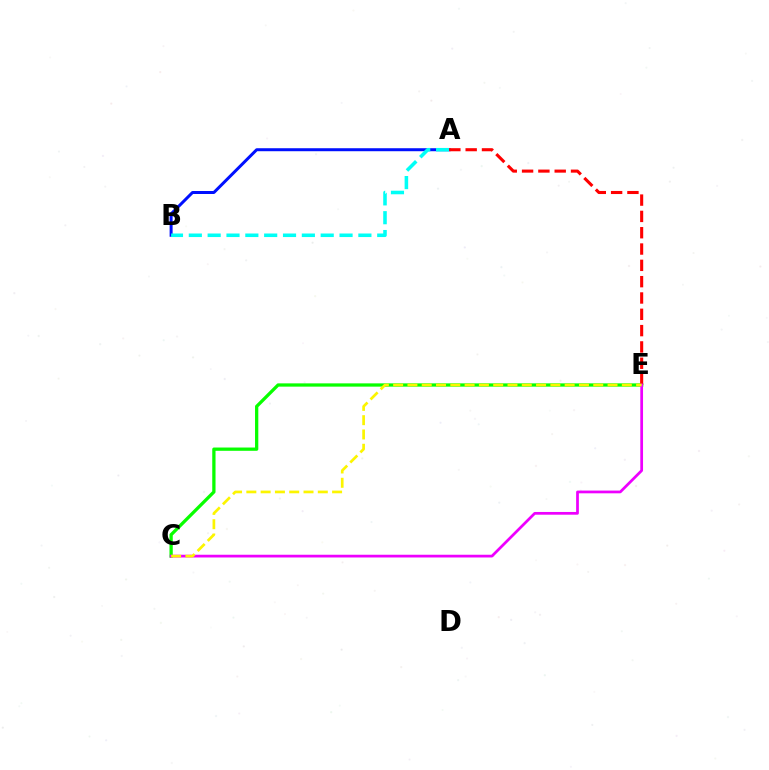{('C', 'E'): [{'color': '#08ff00', 'line_style': 'solid', 'thickness': 2.36}, {'color': '#ee00ff', 'line_style': 'solid', 'thickness': 1.97}, {'color': '#fcf500', 'line_style': 'dashed', 'thickness': 1.94}], ('A', 'B'): [{'color': '#0010ff', 'line_style': 'solid', 'thickness': 2.15}, {'color': '#00fff6', 'line_style': 'dashed', 'thickness': 2.56}], ('A', 'E'): [{'color': '#ff0000', 'line_style': 'dashed', 'thickness': 2.22}]}